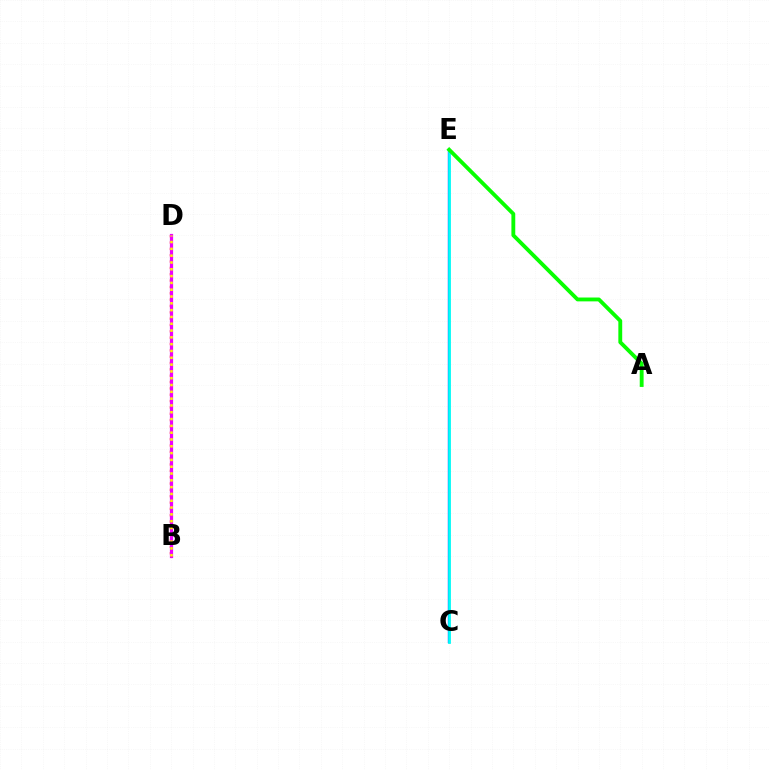{('C', 'E'): [{'color': '#0010ff', 'line_style': 'solid', 'thickness': 1.67}, {'color': '#00fff6', 'line_style': 'solid', 'thickness': 1.99}], ('B', 'D'): [{'color': '#ff0000', 'line_style': 'dotted', 'thickness': 1.72}, {'color': '#ee00ff', 'line_style': 'solid', 'thickness': 2.32}, {'color': '#fcf500', 'line_style': 'dotted', 'thickness': 1.85}], ('A', 'E'): [{'color': '#08ff00', 'line_style': 'solid', 'thickness': 2.77}]}